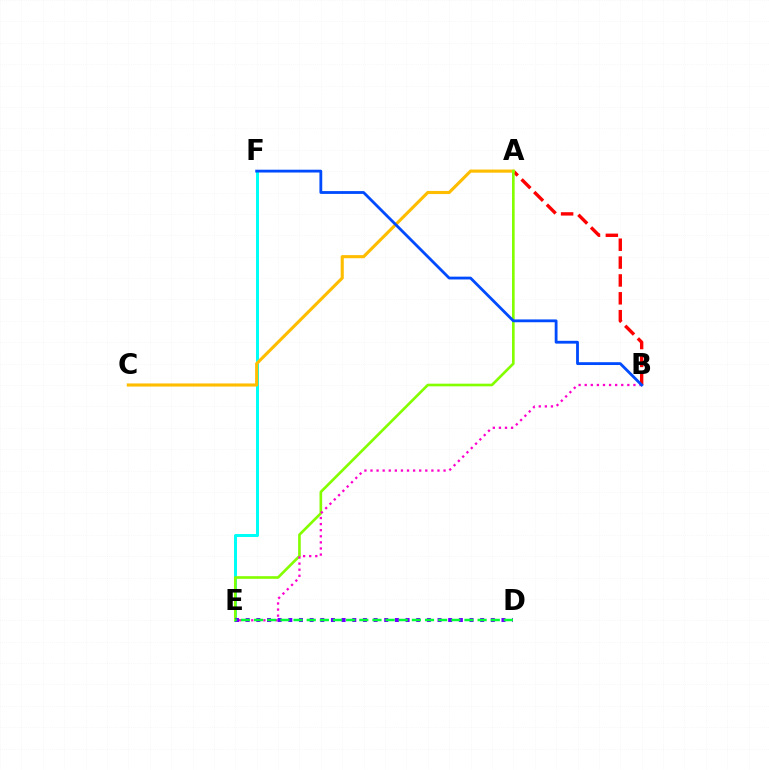{('E', 'F'): [{'color': '#00fff6', 'line_style': 'solid', 'thickness': 2.16}], ('A', 'B'): [{'color': '#ff0000', 'line_style': 'dashed', 'thickness': 2.43}], ('A', 'C'): [{'color': '#ffbd00', 'line_style': 'solid', 'thickness': 2.24}], ('A', 'E'): [{'color': '#84ff00', 'line_style': 'solid', 'thickness': 1.91}], ('B', 'E'): [{'color': '#ff00cf', 'line_style': 'dotted', 'thickness': 1.65}], ('B', 'F'): [{'color': '#004bff', 'line_style': 'solid', 'thickness': 2.03}], ('D', 'E'): [{'color': '#7200ff', 'line_style': 'dotted', 'thickness': 2.9}, {'color': '#00ff39', 'line_style': 'dashed', 'thickness': 1.79}]}